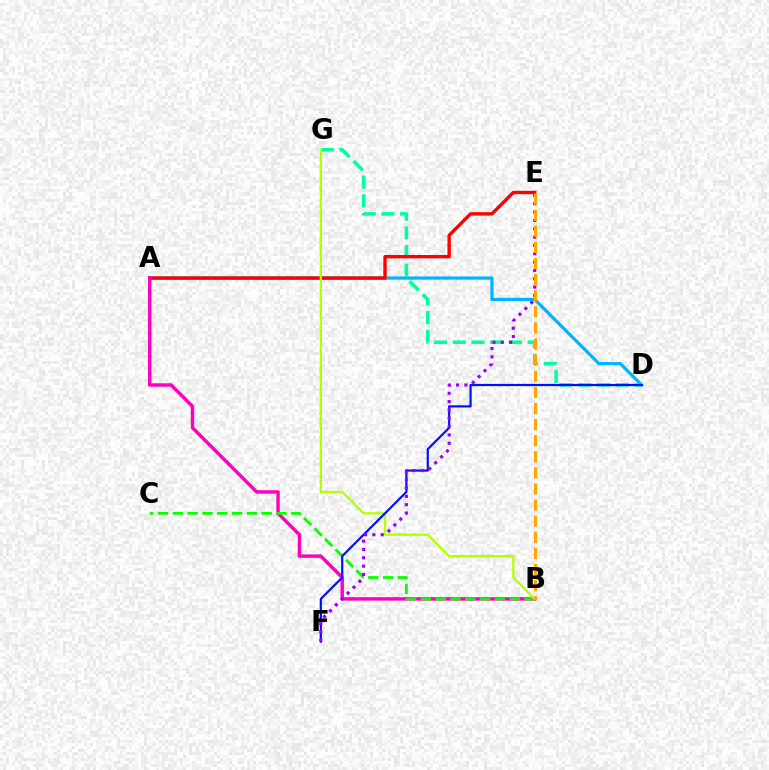{('A', 'D'): [{'color': '#00b5ff', 'line_style': 'solid', 'thickness': 2.31}], ('D', 'G'): [{'color': '#00ff9d', 'line_style': 'dashed', 'thickness': 2.54}], ('A', 'E'): [{'color': '#ff0000', 'line_style': 'solid', 'thickness': 2.44}], ('A', 'B'): [{'color': '#ff00bd', 'line_style': 'solid', 'thickness': 2.47}], ('B', 'C'): [{'color': '#08ff00', 'line_style': 'dashed', 'thickness': 2.01}], ('B', 'G'): [{'color': '#b3ff00', 'line_style': 'solid', 'thickness': 1.62}], ('D', 'F'): [{'color': '#0010ff', 'line_style': 'solid', 'thickness': 1.58}], ('E', 'F'): [{'color': '#9b00ff', 'line_style': 'dotted', 'thickness': 2.26}], ('B', 'E'): [{'color': '#ffa500', 'line_style': 'dashed', 'thickness': 2.19}]}